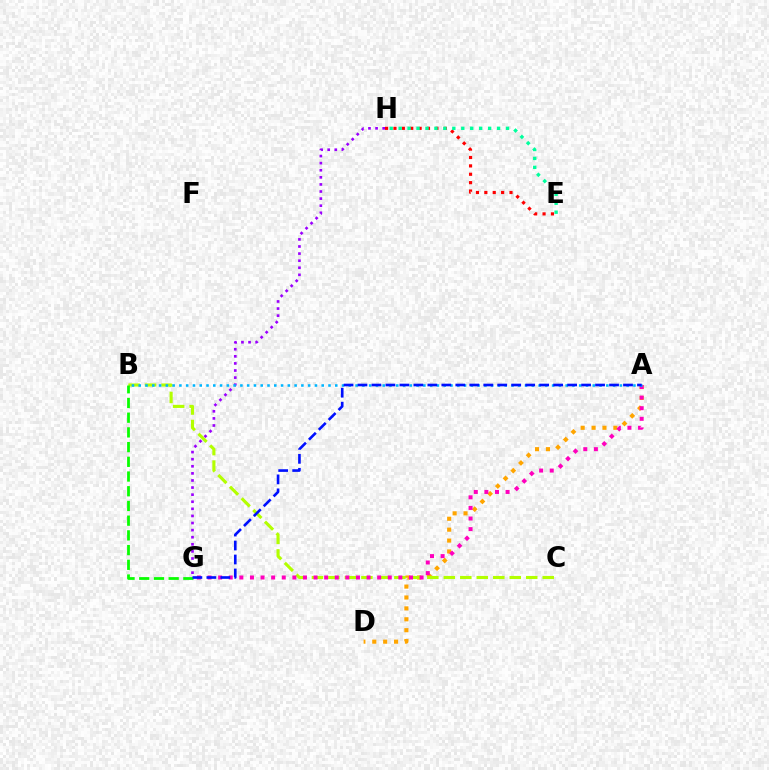{('A', 'D'): [{'color': '#ffa500', 'line_style': 'dotted', 'thickness': 2.96}], ('B', 'C'): [{'color': '#b3ff00', 'line_style': 'dashed', 'thickness': 2.24}], ('E', 'H'): [{'color': '#ff0000', 'line_style': 'dotted', 'thickness': 2.28}, {'color': '#00ff9d', 'line_style': 'dotted', 'thickness': 2.43}], ('B', 'G'): [{'color': '#08ff00', 'line_style': 'dashed', 'thickness': 2.0}], ('A', 'G'): [{'color': '#ff00bd', 'line_style': 'dotted', 'thickness': 2.88}, {'color': '#0010ff', 'line_style': 'dashed', 'thickness': 1.9}], ('G', 'H'): [{'color': '#9b00ff', 'line_style': 'dotted', 'thickness': 1.93}], ('A', 'B'): [{'color': '#00b5ff', 'line_style': 'dotted', 'thickness': 1.84}]}